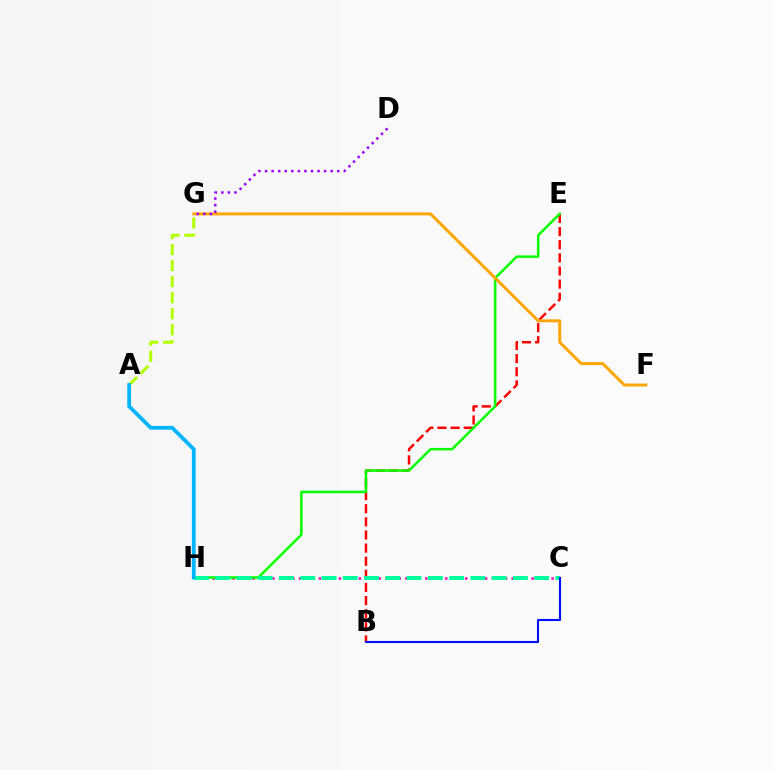{('C', 'H'): [{'color': '#ff00bd', 'line_style': 'dotted', 'thickness': 1.81}, {'color': '#00ff9d', 'line_style': 'dashed', 'thickness': 2.89}], ('B', 'E'): [{'color': '#ff0000', 'line_style': 'dashed', 'thickness': 1.78}], ('E', 'H'): [{'color': '#08ff00', 'line_style': 'solid', 'thickness': 1.81}], ('A', 'G'): [{'color': '#b3ff00', 'line_style': 'dashed', 'thickness': 2.18}], ('A', 'H'): [{'color': '#00b5ff', 'line_style': 'solid', 'thickness': 2.72}], ('F', 'G'): [{'color': '#ffa500', 'line_style': 'solid', 'thickness': 2.13}], ('B', 'C'): [{'color': '#0010ff', 'line_style': 'solid', 'thickness': 1.51}], ('D', 'G'): [{'color': '#9b00ff', 'line_style': 'dotted', 'thickness': 1.78}]}